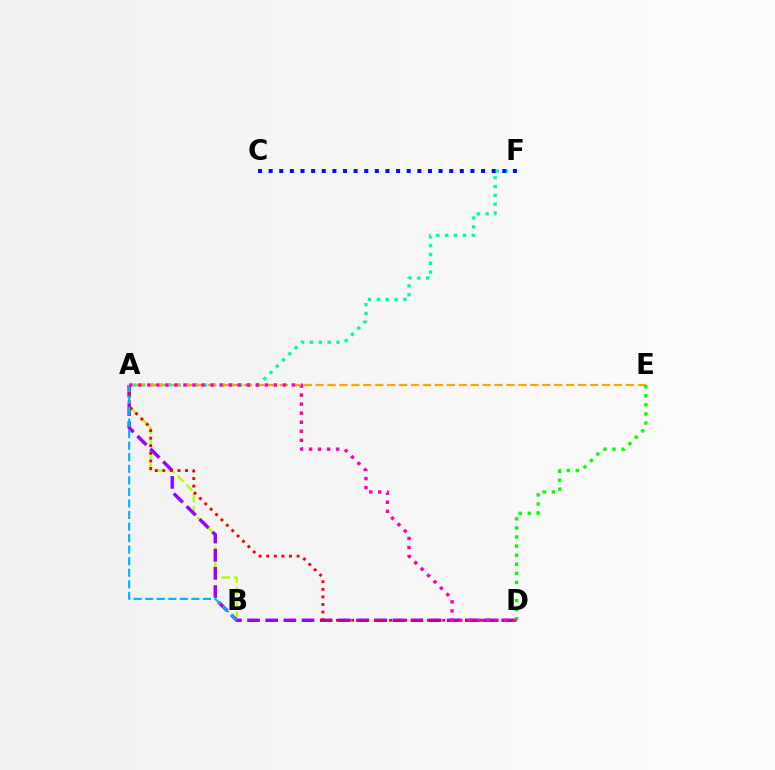{('A', 'B'): [{'color': '#b3ff00', 'line_style': 'dashed', 'thickness': 1.68}, {'color': '#00b5ff', 'line_style': 'dashed', 'thickness': 1.57}], ('A', 'F'): [{'color': '#00ff9d', 'line_style': 'dotted', 'thickness': 2.4}], ('A', 'D'): [{'color': '#9b00ff', 'line_style': 'dashed', 'thickness': 2.47}, {'color': '#ff0000', 'line_style': 'dotted', 'thickness': 2.06}, {'color': '#ff00bd', 'line_style': 'dotted', 'thickness': 2.45}], ('A', 'E'): [{'color': '#ffa500', 'line_style': 'dashed', 'thickness': 1.62}], ('C', 'F'): [{'color': '#0010ff', 'line_style': 'dotted', 'thickness': 2.89}], ('D', 'E'): [{'color': '#08ff00', 'line_style': 'dotted', 'thickness': 2.47}]}